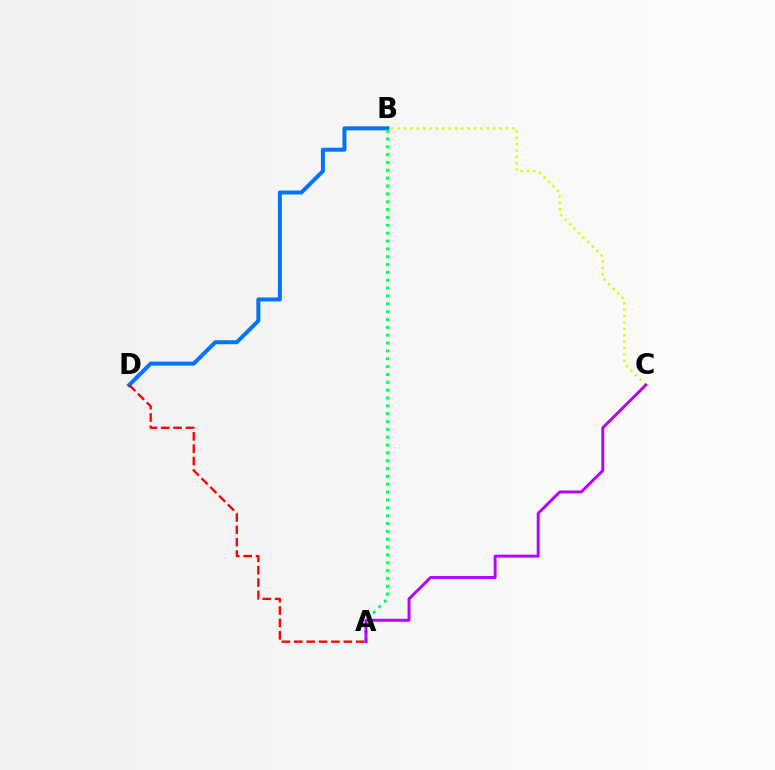{('B', 'D'): [{'color': '#0074ff', 'line_style': 'solid', 'thickness': 2.87}], ('A', 'D'): [{'color': '#ff0000', 'line_style': 'dashed', 'thickness': 1.68}], ('B', 'C'): [{'color': '#d1ff00', 'line_style': 'dotted', 'thickness': 1.73}], ('A', 'B'): [{'color': '#00ff5c', 'line_style': 'dotted', 'thickness': 2.13}], ('A', 'C'): [{'color': '#b900ff', 'line_style': 'solid', 'thickness': 2.11}]}